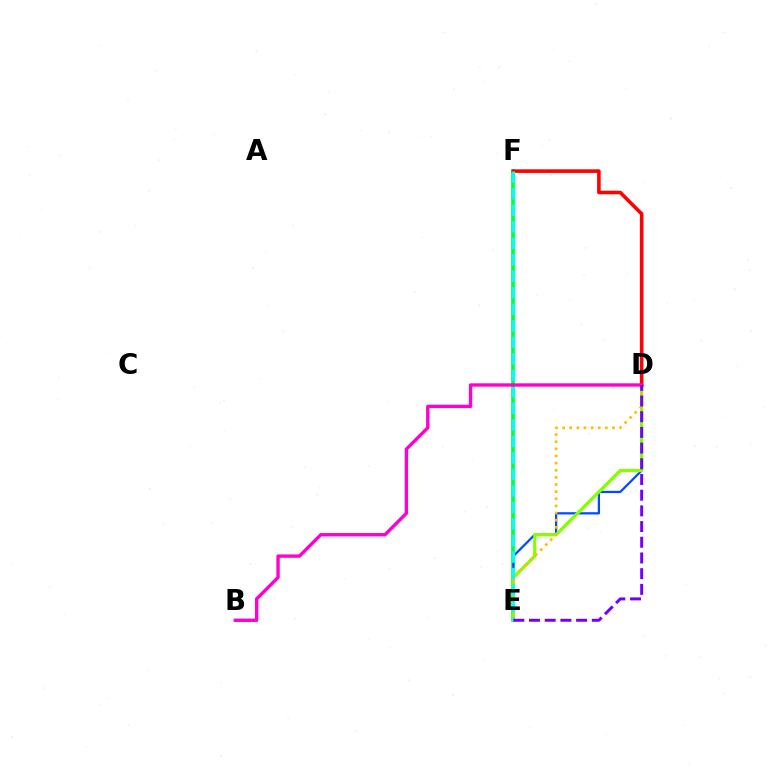{('E', 'F'): [{'color': '#00ff39', 'line_style': 'solid', 'thickness': 2.63}, {'color': '#00fff6', 'line_style': 'dashed', 'thickness': 2.24}], ('D', 'E'): [{'color': '#004bff', 'line_style': 'solid', 'thickness': 1.62}, {'color': '#84ff00', 'line_style': 'solid', 'thickness': 2.34}, {'color': '#ffbd00', 'line_style': 'dotted', 'thickness': 1.94}, {'color': '#7200ff', 'line_style': 'dashed', 'thickness': 2.13}], ('D', 'F'): [{'color': '#ff0000', 'line_style': 'solid', 'thickness': 2.58}], ('B', 'D'): [{'color': '#ff00cf', 'line_style': 'solid', 'thickness': 2.42}]}